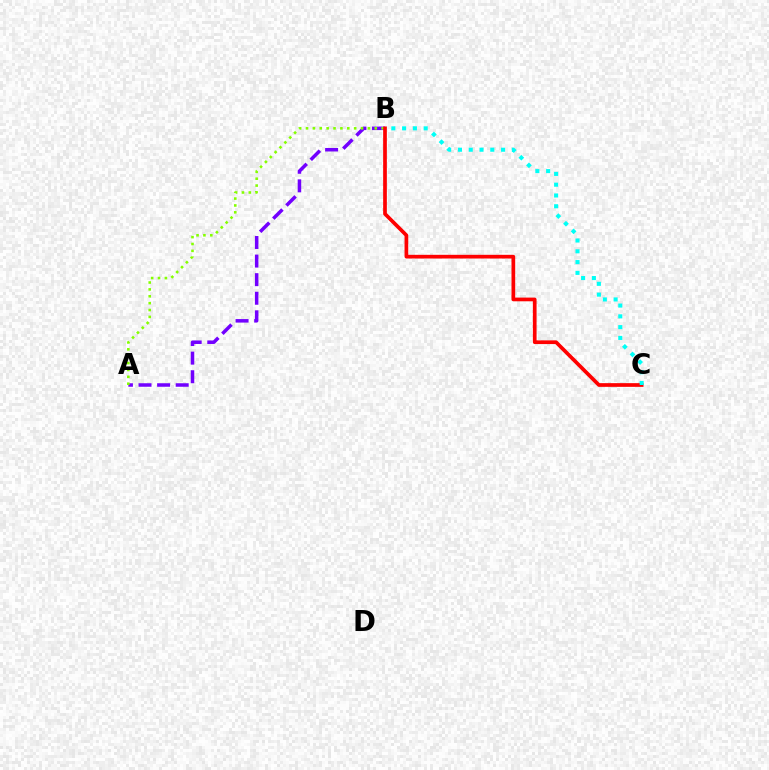{('A', 'B'): [{'color': '#7200ff', 'line_style': 'dashed', 'thickness': 2.53}, {'color': '#84ff00', 'line_style': 'dotted', 'thickness': 1.87}], ('B', 'C'): [{'color': '#ff0000', 'line_style': 'solid', 'thickness': 2.66}, {'color': '#00fff6', 'line_style': 'dotted', 'thickness': 2.93}]}